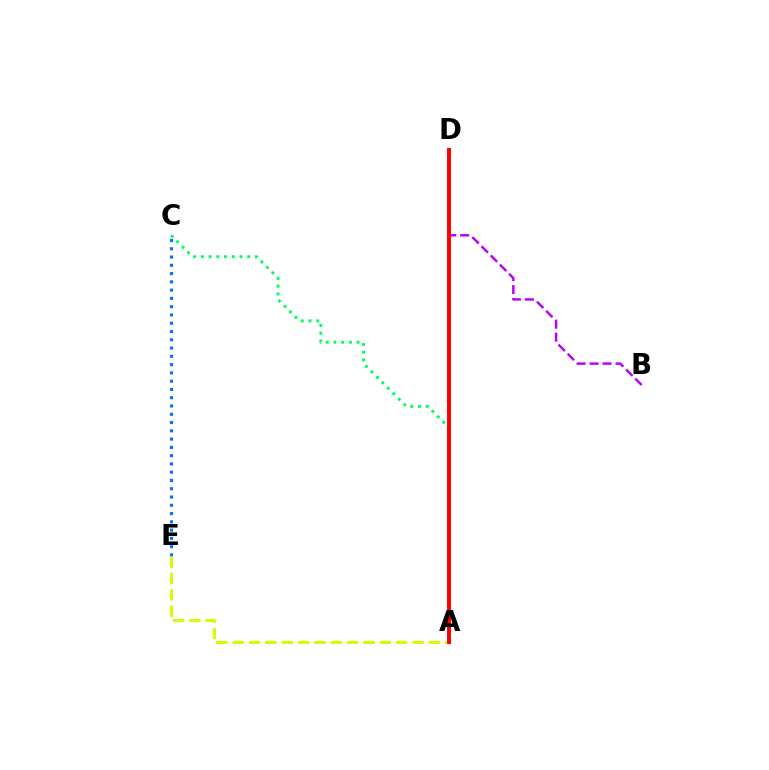{('C', 'E'): [{'color': '#0074ff', 'line_style': 'dotted', 'thickness': 2.25}], ('A', 'C'): [{'color': '#00ff5c', 'line_style': 'dotted', 'thickness': 2.1}], ('B', 'D'): [{'color': '#b900ff', 'line_style': 'dashed', 'thickness': 1.76}], ('A', 'E'): [{'color': '#d1ff00', 'line_style': 'dashed', 'thickness': 2.22}], ('A', 'D'): [{'color': '#ff0000', 'line_style': 'solid', 'thickness': 2.83}]}